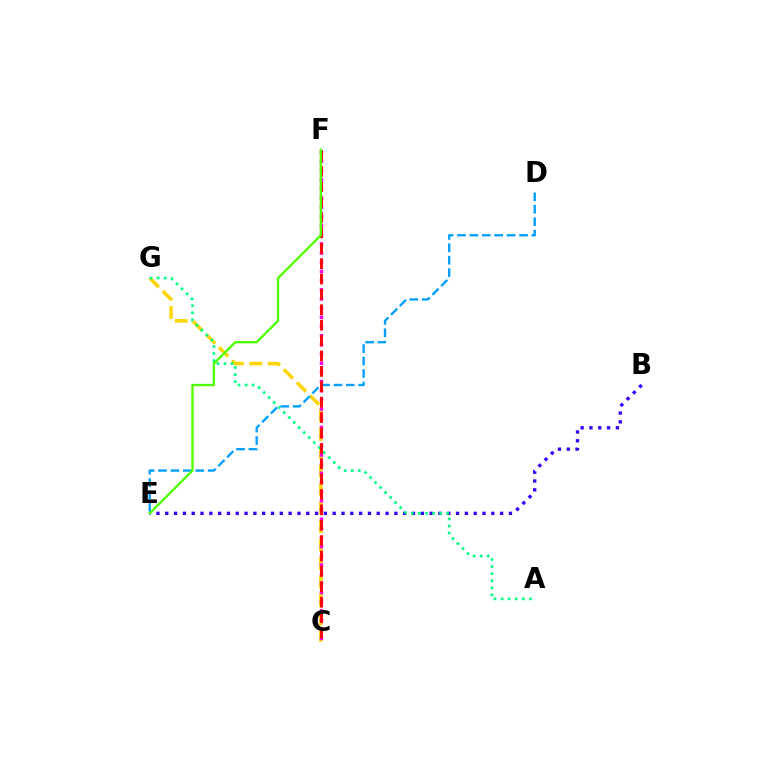{('C', 'G'): [{'color': '#ffd500', 'line_style': 'dashed', 'thickness': 2.51}], ('B', 'E'): [{'color': '#3700ff', 'line_style': 'dotted', 'thickness': 2.39}], ('A', 'G'): [{'color': '#00ff86', 'line_style': 'dotted', 'thickness': 1.92}], ('D', 'E'): [{'color': '#009eff', 'line_style': 'dashed', 'thickness': 1.69}], ('C', 'F'): [{'color': '#ff00ed', 'line_style': 'dotted', 'thickness': 2.49}, {'color': '#ff0000', 'line_style': 'dashed', 'thickness': 2.09}], ('E', 'F'): [{'color': '#4fff00', 'line_style': 'solid', 'thickness': 1.69}]}